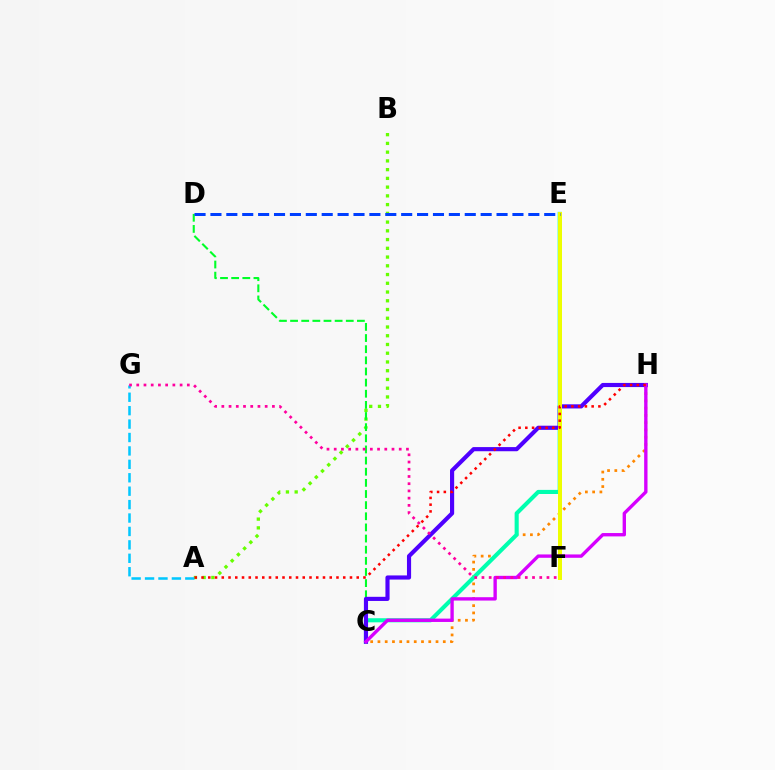{('A', 'B'): [{'color': '#66ff00', 'line_style': 'dotted', 'thickness': 2.38}], ('C', 'D'): [{'color': '#00ff27', 'line_style': 'dashed', 'thickness': 1.51}], ('A', 'G'): [{'color': '#00c7ff', 'line_style': 'dashed', 'thickness': 1.82}], ('C', 'H'): [{'color': '#ff8800', 'line_style': 'dotted', 'thickness': 1.97}, {'color': '#4f00ff', 'line_style': 'solid', 'thickness': 2.98}, {'color': '#d600ff', 'line_style': 'solid', 'thickness': 2.42}], ('C', 'E'): [{'color': '#00ffaf', 'line_style': 'solid', 'thickness': 2.95}], ('E', 'F'): [{'color': '#eeff00', 'line_style': 'solid', 'thickness': 2.87}], ('F', 'G'): [{'color': '#ff00a0', 'line_style': 'dotted', 'thickness': 1.96}], ('D', 'E'): [{'color': '#003fff', 'line_style': 'dashed', 'thickness': 2.16}], ('A', 'H'): [{'color': '#ff0000', 'line_style': 'dotted', 'thickness': 1.83}]}